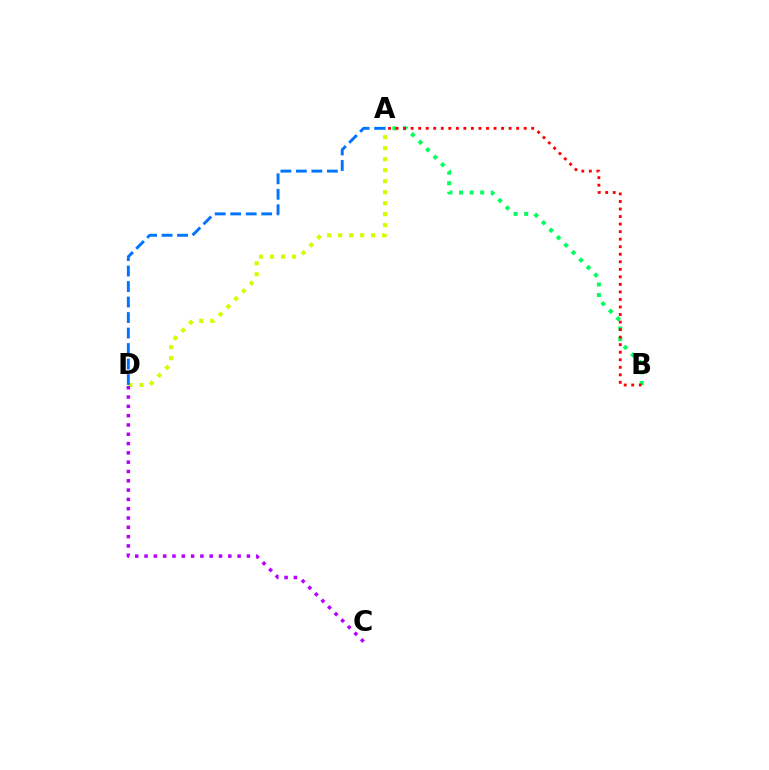{('A', 'B'): [{'color': '#00ff5c', 'line_style': 'dotted', 'thickness': 2.87}, {'color': '#ff0000', 'line_style': 'dotted', 'thickness': 2.05}], ('A', 'D'): [{'color': '#d1ff00', 'line_style': 'dotted', 'thickness': 2.99}, {'color': '#0074ff', 'line_style': 'dashed', 'thickness': 2.1}], ('C', 'D'): [{'color': '#b900ff', 'line_style': 'dotted', 'thickness': 2.53}]}